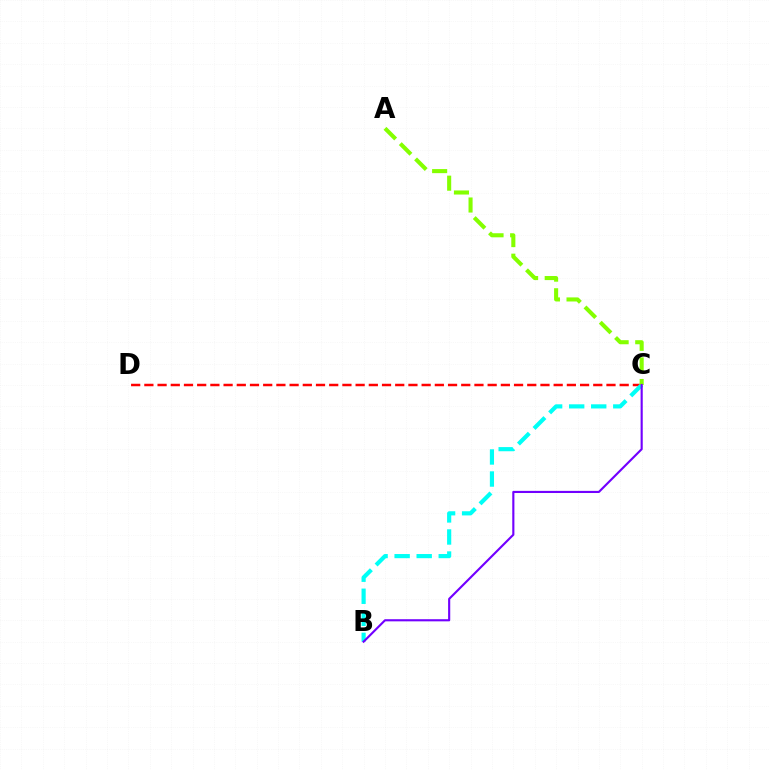{('C', 'D'): [{'color': '#ff0000', 'line_style': 'dashed', 'thickness': 1.79}], ('B', 'C'): [{'color': '#00fff6', 'line_style': 'dashed', 'thickness': 3.0}, {'color': '#7200ff', 'line_style': 'solid', 'thickness': 1.53}], ('A', 'C'): [{'color': '#84ff00', 'line_style': 'dashed', 'thickness': 2.94}]}